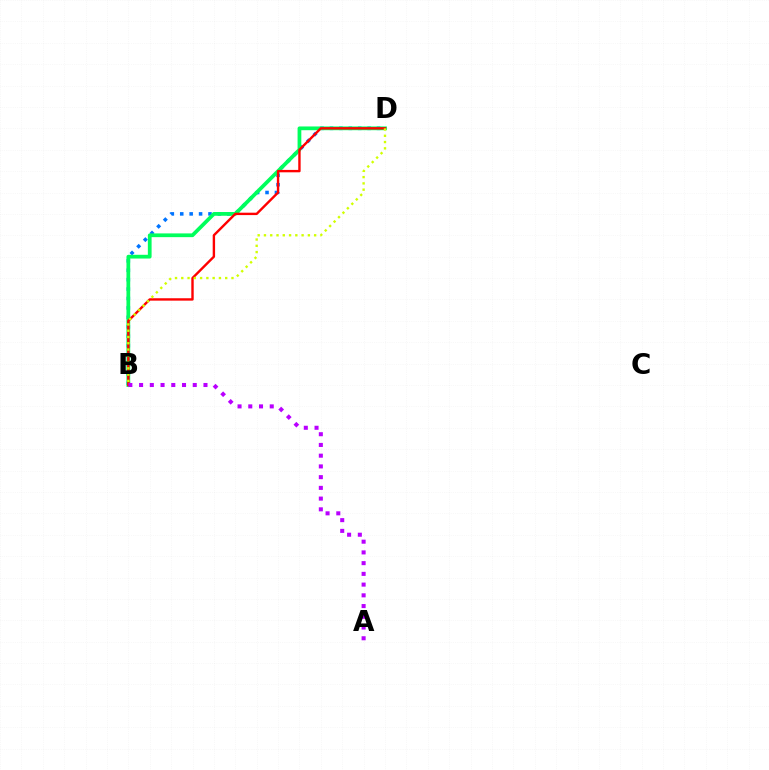{('B', 'D'): [{'color': '#0074ff', 'line_style': 'dotted', 'thickness': 2.56}, {'color': '#00ff5c', 'line_style': 'solid', 'thickness': 2.7}, {'color': '#ff0000', 'line_style': 'solid', 'thickness': 1.72}, {'color': '#d1ff00', 'line_style': 'dotted', 'thickness': 1.7}], ('A', 'B'): [{'color': '#b900ff', 'line_style': 'dotted', 'thickness': 2.92}]}